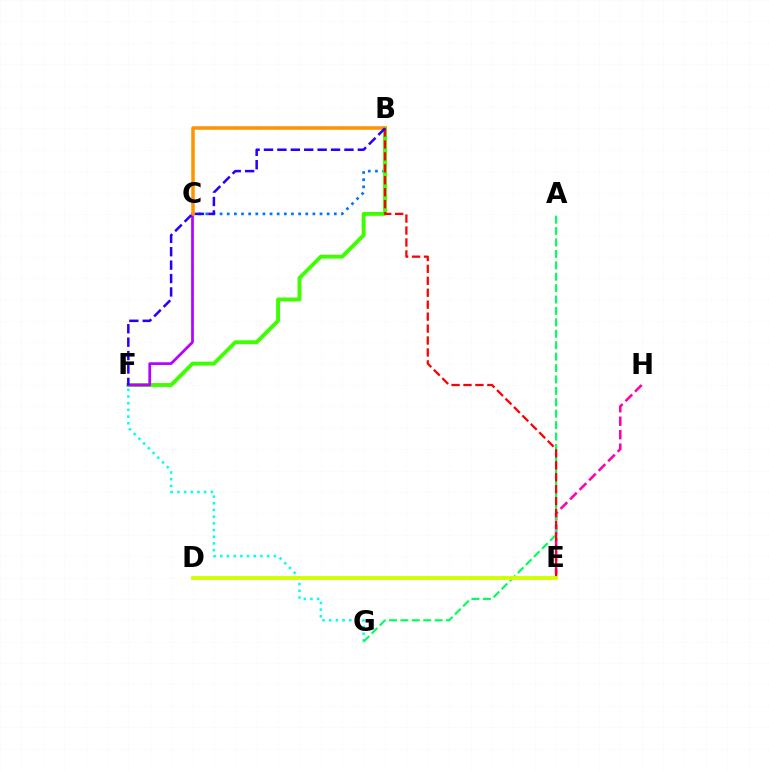{('B', 'C'): [{'color': '#0074ff', 'line_style': 'dotted', 'thickness': 1.94}, {'color': '#ff9400', 'line_style': 'solid', 'thickness': 2.52}], ('E', 'H'): [{'color': '#ff00ac', 'line_style': 'dashed', 'thickness': 1.83}], ('B', 'F'): [{'color': '#3dff00', 'line_style': 'solid', 'thickness': 2.79}, {'color': '#2500ff', 'line_style': 'dashed', 'thickness': 1.82}], ('C', 'F'): [{'color': '#b900ff', 'line_style': 'solid', 'thickness': 1.97}], ('F', 'G'): [{'color': '#00fff6', 'line_style': 'dotted', 'thickness': 1.82}], ('A', 'G'): [{'color': '#00ff5c', 'line_style': 'dashed', 'thickness': 1.55}], ('B', 'E'): [{'color': '#ff0000', 'line_style': 'dashed', 'thickness': 1.62}], ('D', 'E'): [{'color': '#d1ff00', 'line_style': 'solid', 'thickness': 2.76}]}